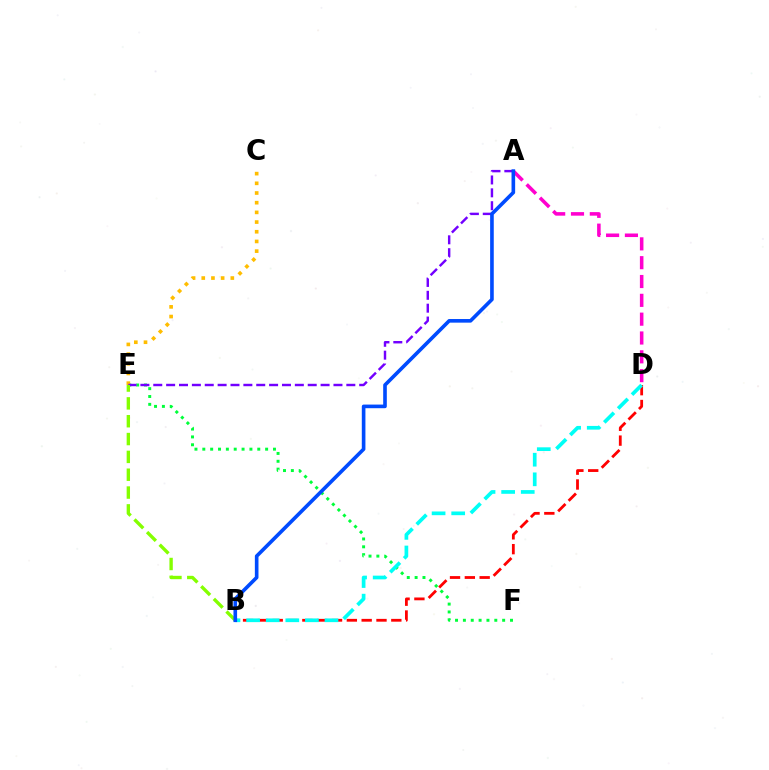{('E', 'F'): [{'color': '#00ff39', 'line_style': 'dotted', 'thickness': 2.13}], ('A', 'D'): [{'color': '#ff00cf', 'line_style': 'dashed', 'thickness': 2.56}], ('C', 'E'): [{'color': '#ffbd00', 'line_style': 'dotted', 'thickness': 2.63}], ('B', 'D'): [{'color': '#ff0000', 'line_style': 'dashed', 'thickness': 2.01}, {'color': '#00fff6', 'line_style': 'dashed', 'thickness': 2.66}], ('A', 'E'): [{'color': '#7200ff', 'line_style': 'dashed', 'thickness': 1.75}], ('B', 'E'): [{'color': '#84ff00', 'line_style': 'dashed', 'thickness': 2.42}], ('A', 'B'): [{'color': '#004bff', 'line_style': 'solid', 'thickness': 2.61}]}